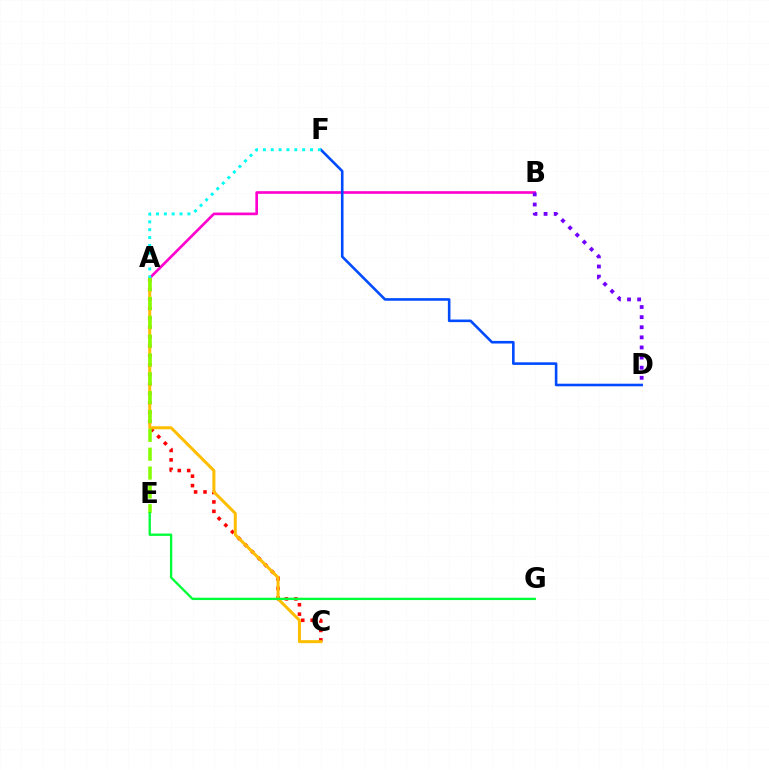{('A', 'B'): [{'color': '#ff00cf', 'line_style': 'solid', 'thickness': 1.91}], ('D', 'F'): [{'color': '#004bff', 'line_style': 'solid', 'thickness': 1.87}], ('B', 'D'): [{'color': '#7200ff', 'line_style': 'dotted', 'thickness': 2.75}], ('A', 'C'): [{'color': '#ff0000', 'line_style': 'dotted', 'thickness': 2.56}, {'color': '#ffbd00', 'line_style': 'solid', 'thickness': 2.16}], ('A', 'F'): [{'color': '#00fff6', 'line_style': 'dotted', 'thickness': 2.13}], ('A', 'E'): [{'color': '#84ff00', 'line_style': 'dashed', 'thickness': 2.56}], ('E', 'G'): [{'color': '#00ff39', 'line_style': 'solid', 'thickness': 1.69}]}